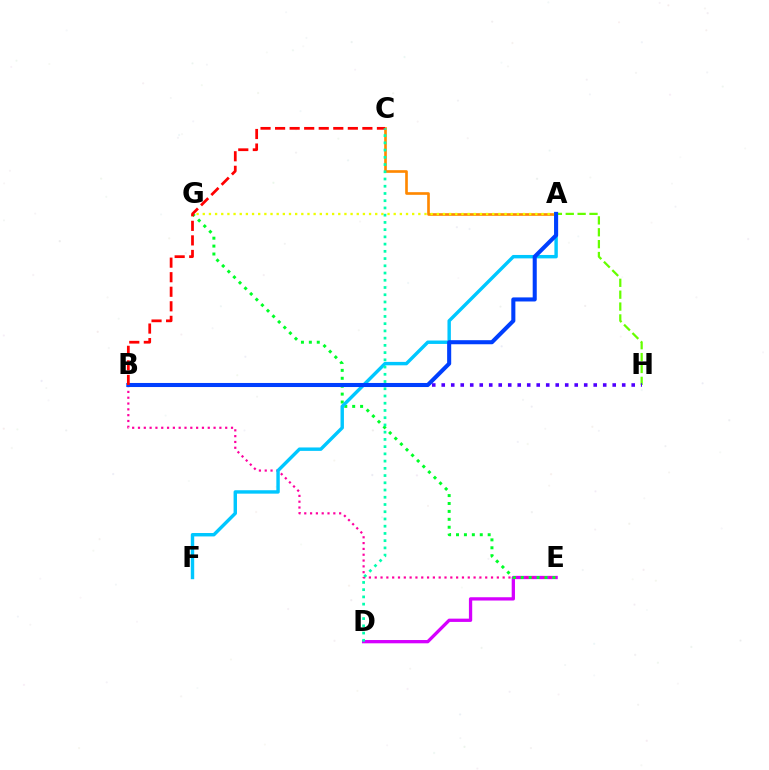{('A', 'H'): [{'color': '#66ff00', 'line_style': 'dashed', 'thickness': 1.61}], ('D', 'E'): [{'color': '#d600ff', 'line_style': 'solid', 'thickness': 2.36}], ('B', 'E'): [{'color': '#ff00a0', 'line_style': 'dotted', 'thickness': 1.58}], ('E', 'G'): [{'color': '#00ff27', 'line_style': 'dotted', 'thickness': 2.15}], ('B', 'H'): [{'color': '#4f00ff', 'line_style': 'dotted', 'thickness': 2.58}], ('A', 'C'): [{'color': '#ff8800', 'line_style': 'solid', 'thickness': 1.91}], ('A', 'G'): [{'color': '#eeff00', 'line_style': 'dotted', 'thickness': 1.67}], ('A', 'F'): [{'color': '#00c7ff', 'line_style': 'solid', 'thickness': 2.46}], ('A', 'B'): [{'color': '#003fff', 'line_style': 'solid', 'thickness': 2.93}], ('B', 'C'): [{'color': '#ff0000', 'line_style': 'dashed', 'thickness': 1.98}], ('C', 'D'): [{'color': '#00ffaf', 'line_style': 'dotted', 'thickness': 1.97}]}